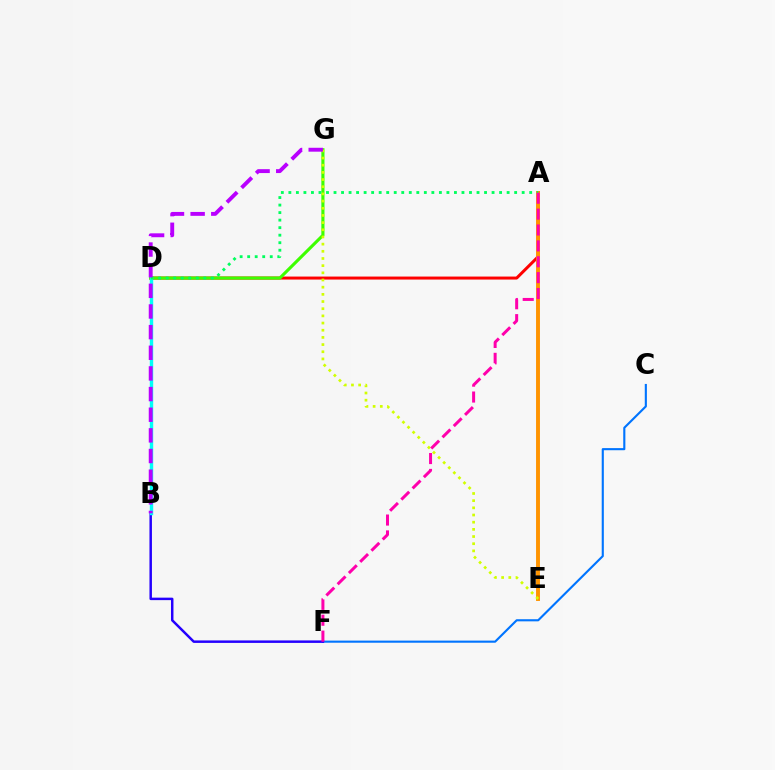{('A', 'D'): [{'color': '#ff0000', 'line_style': 'solid', 'thickness': 2.16}, {'color': '#00ff5c', 'line_style': 'dotted', 'thickness': 2.04}], ('A', 'E'): [{'color': '#ff9400', 'line_style': 'solid', 'thickness': 2.81}], ('C', 'F'): [{'color': '#0074ff', 'line_style': 'solid', 'thickness': 1.53}], ('D', 'G'): [{'color': '#3dff00', 'line_style': 'solid', 'thickness': 2.24}], ('B', 'F'): [{'color': '#2500ff', 'line_style': 'solid', 'thickness': 1.78}], ('B', 'D'): [{'color': '#00fff6', 'line_style': 'solid', 'thickness': 2.45}], ('E', 'G'): [{'color': '#d1ff00', 'line_style': 'dotted', 'thickness': 1.95}], ('B', 'G'): [{'color': '#b900ff', 'line_style': 'dashed', 'thickness': 2.8}], ('A', 'F'): [{'color': '#ff00ac', 'line_style': 'dashed', 'thickness': 2.16}]}